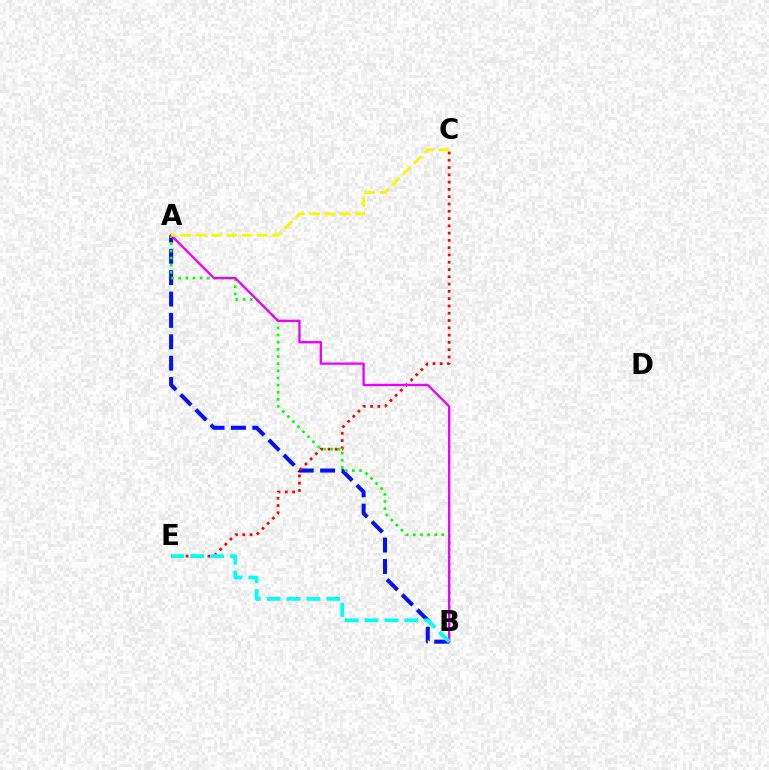{('A', 'B'): [{'color': '#0010ff', 'line_style': 'dashed', 'thickness': 2.9}, {'color': '#08ff00', 'line_style': 'dotted', 'thickness': 1.94}, {'color': '#ee00ff', 'line_style': 'solid', 'thickness': 1.68}], ('C', 'E'): [{'color': '#ff0000', 'line_style': 'dotted', 'thickness': 1.98}], ('A', 'C'): [{'color': '#fcf500', 'line_style': 'dashed', 'thickness': 2.08}], ('B', 'E'): [{'color': '#00fff6', 'line_style': 'dashed', 'thickness': 2.7}]}